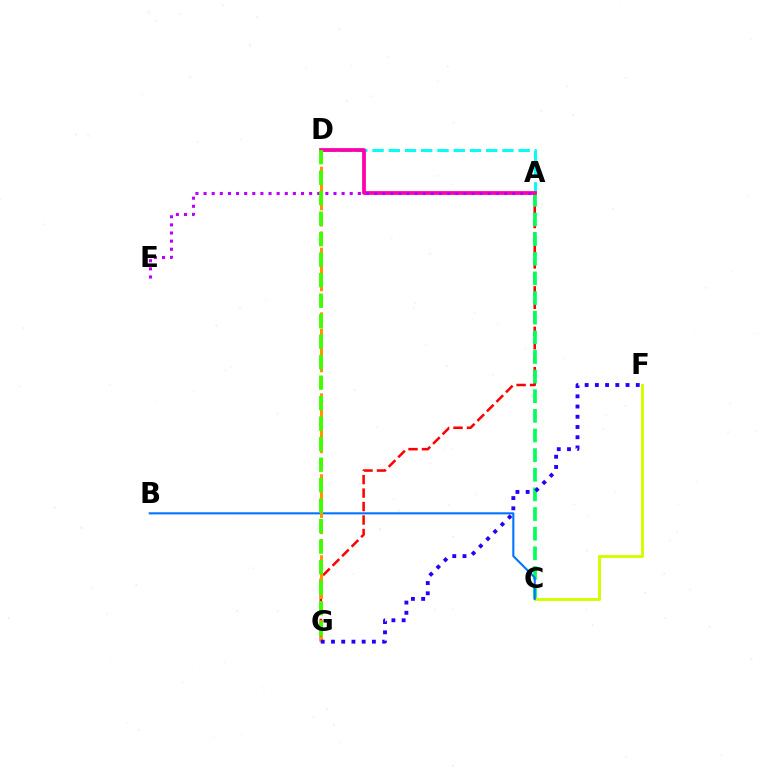{('A', 'D'): [{'color': '#00fff6', 'line_style': 'dashed', 'thickness': 2.2}, {'color': '#ff00ac', 'line_style': 'solid', 'thickness': 2.71}], ('A', 'G'): [{'color': '#ff0000', 'line_style': 'dashed', 'thickness': 1.83}], ('A', 'C'): [{'color': '#00ff5c', 'line_style': 'dashed', 'thickness': 2.67}], ('C', 'F'): [{'color': '#d1ff00', 'line_style': 'solid', 'thickness': 2.11}], ('B', 'C'): [{'color': '#0074ff', 'line_style': 'solid', 'thickness': 1.5}], ('A', 'E'): [{'color': '#b900ff', 'line_style': 'dotted', 'thickness': 2.21}], ('D', 'G'): [{'color': '#ff9400', 'line_style': 'dashed', 'thickness': 2.2}, {'color': '#3dff00', 'line_style': 'dashed', 'thickness': 2.78}], ('F', 'G'): [{'color': '#2500ff', 'line_style': 'dotted', 'thickness': 2.78}]}